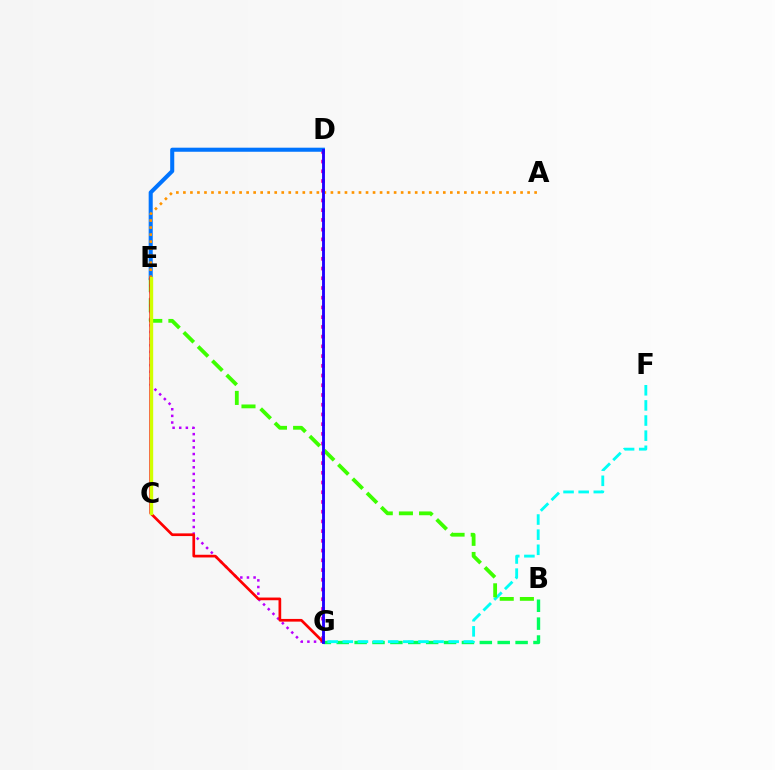{('B', 'G'): [{'color': '#00ff5c', 'line_style': 'dashed', 'thickness': 2.43}], ('D', 'G'): [{'color': '#ff00ac', 'line_style': 'dotted', 'thickness': 2.64}, {'color': '#2500ff', 'line_style': 'solid', 'thickness': 2.07}], ('F', 'G'): [{'color': '#00fff6', 'line_style': 'dashed', 'thickness': 2.05}], ('D', 'E'): [{'color': '#0074ff', 'line_style': 'solid', 'thickness': 2.93}], ('B', 'E'): [{'color': '#3dff00', 'line_style': 'dashed', 'thickness': 2.74}], ('A', 'E'): [{'color': '#ff9400', 'line_style': 'dotted', 'thickness': 1.91}], ('E', 'G'): [{'color': '#b900ff', 'line_style': 'dotted', 'thickness': 1.8}, {'color': '#ff0000', 'line_style': 'solid', 'thickness': 1.94}], ('C', 'E'): [{'color': '#d1ff00', 'line_style': 'solid', 'thickness': 2.42}]}